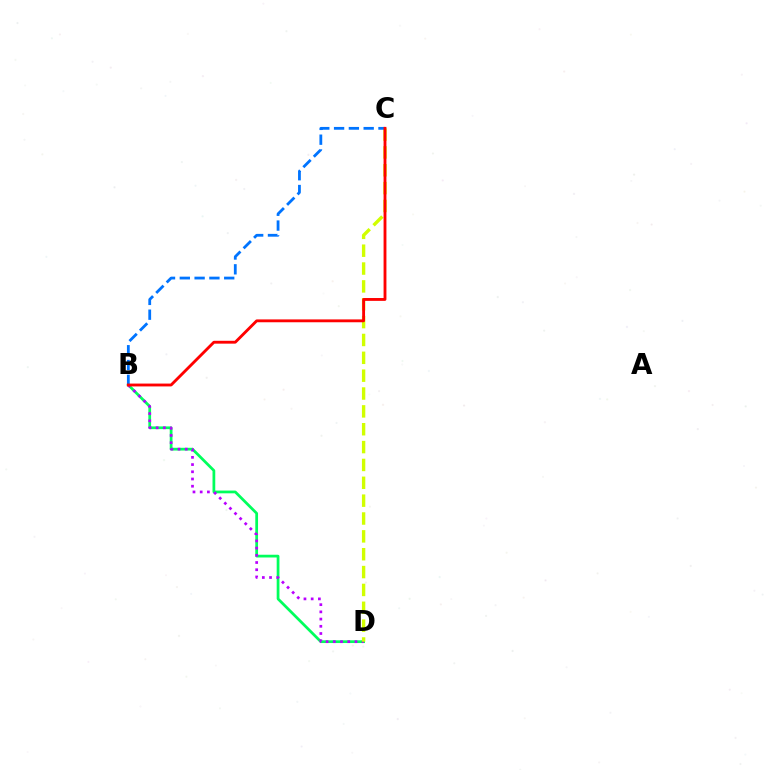{('B', 'D'): [{'color': '#00ff5c', 'line_style': 'solid', 'thickness': 1.98}, {'color': '#b900ff', 'line_style': 'dotted', 'thickness': 1.96}], ('C', 'D'): [{'color': '#d1ff00', 'line_style': 'dashed', 'thickness': 2.43}], ('B', 'C'): [{'color': '#0074ff', 'line_style': 'dashed', 'thickness': 2.01}, {'color': '#ff0000', 'line_style': 'solid', 'thickness': 2.05}]}